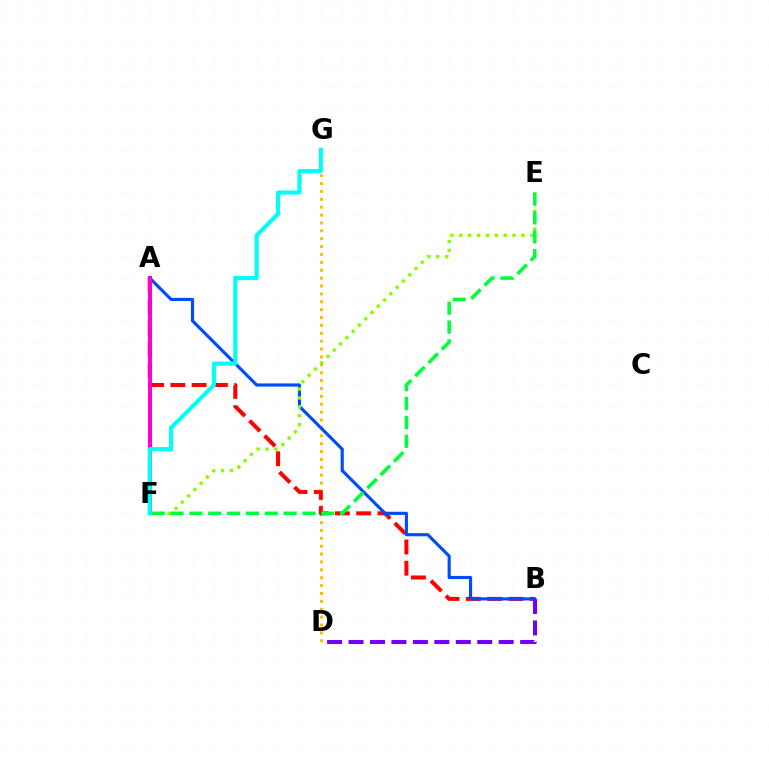{('D', 'G'): [{'color': '#ffbd00', 'line_style': 'dotted', 'thickness': 2.14}], ('A', 'B'): [{'color': '#ff0000', 'line_style': 'dashed', 'thickness': 2.89}, {'color': '#004bff', 'line_style': 'solid', 'thickness': 2.26}], ('A', 'F'): [{'color': '#ff00cf', 'line_style': 'solid', 'thickness': 2.9}], ('E', 'F'): [{'color': '#84ff00', 'line_style': 'dotted', 'thickness': 2.41}, {'color': '#00ff39', 'line_style': 'dashed', 'thickness': 2.56}], ('F', 'G'): [{'color': '#00fff6', 'line_style': 'solid', 'thickness': 2.96}], ('B', 'D'): [{'color': '#7200ff', 'line_style': 'dashed', 'thickness': 2.91}]}